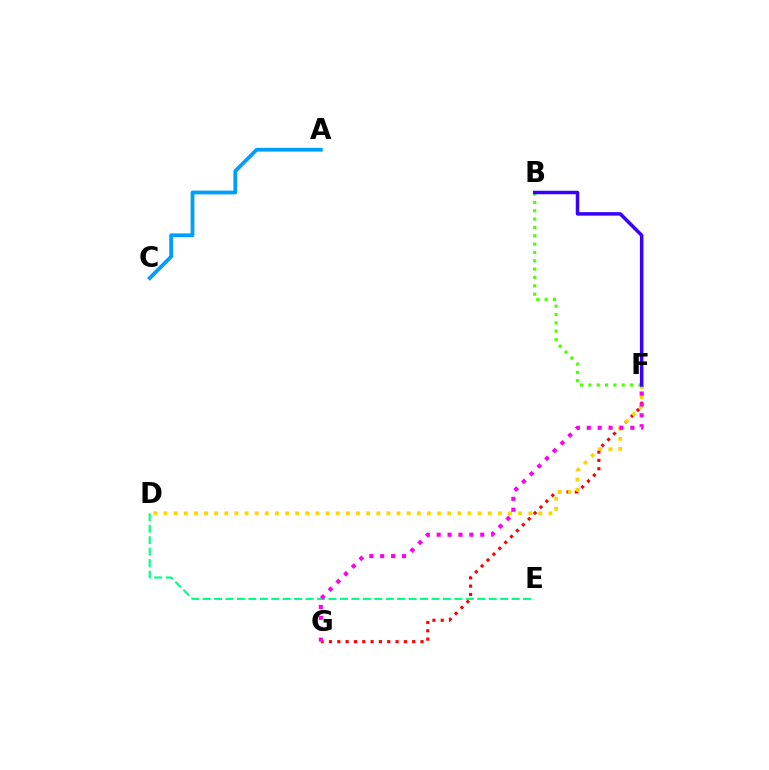{('F', 'G'): [{'color': '#ff0000', 'line_style': 'dotted', 'thickness': 2.26}, {'color': '#ff00ed', 'line_style': 'dotted', 'thickness': 2.96}], ('D', 'E'): [{'color': '#00ff86', 'line_style': 'dashed', 'thickness': 1.55}], ('D', 'F'): [{'color': '#ffd500', 'line_style': 'dotted', 'thickness': 2.75}], ('B', 'F'): [{'color': '#4fff00', 'line_style': 'dotted', 'thickness': 2.27}, {'color': '#3700ff', 'line_style': 'solid', 'thickness': 2.51}], ('A', 'C'): [{'color': '#009eff', 'line_style': 'solid', 'thickness': 2.72}]}